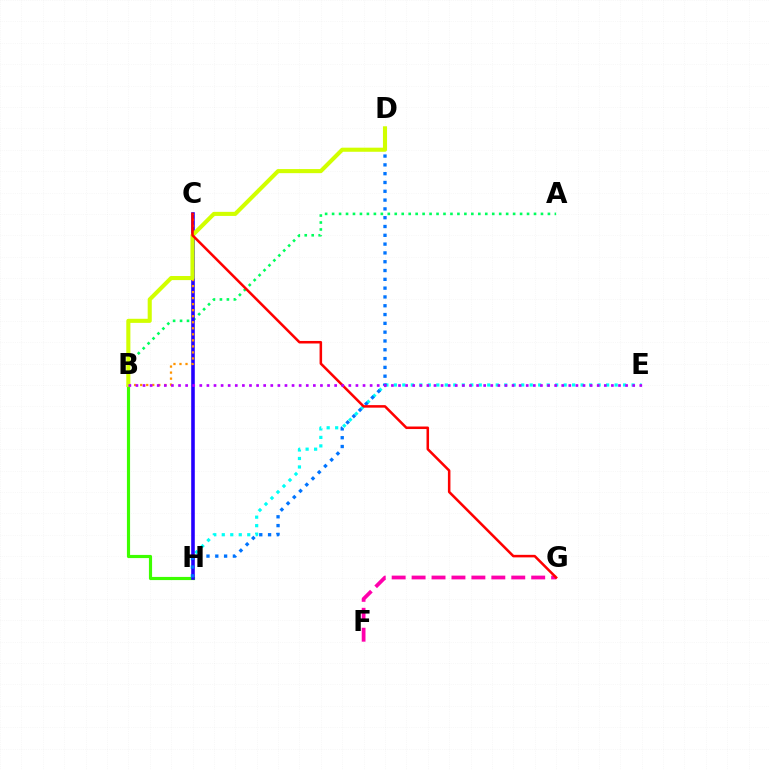{('B', 'H'): [{'color': '#3dff00', 'line_style': 'solid', 'thickness': 2.27}], ('A', 'B'): [{'color': '#00ff5c', 'line_style': 'dotted', 'thickness': 1.89}], ('F', 'G'): [{'color': '#ff00ac', 'line_style': 'dashed', 'thickness': 2.71}], ('E', 'H'): [{'color': '#00fff6', 'line_style': 'dotted', 'thickness': 2.31}], ('C', 'H'): [{'color': '#2500ff', 'line_style': 'solid', 'thickness': 2.59}], ('D', 'H'): [{'color': '#0074ff', 'line_style': 'dotted', 'thickness': 2.39}], ('B', 'C'): [{'color': '#ff9400', 'line_style': 'dotted', 'thickness': 1.64}], ('B', 'D'): [{'color': '#d1ff00', 'line_style': 'solid', 'thickness': 2.95}], ('C', 'G'): [{'color': '#ff0000', 'line_style': 'solid', 'thickness': 1.83}], ('B', 'E'): [{'color': '#b900ff', 'line_style': 'dotted', 'thickness': 1.93}]}